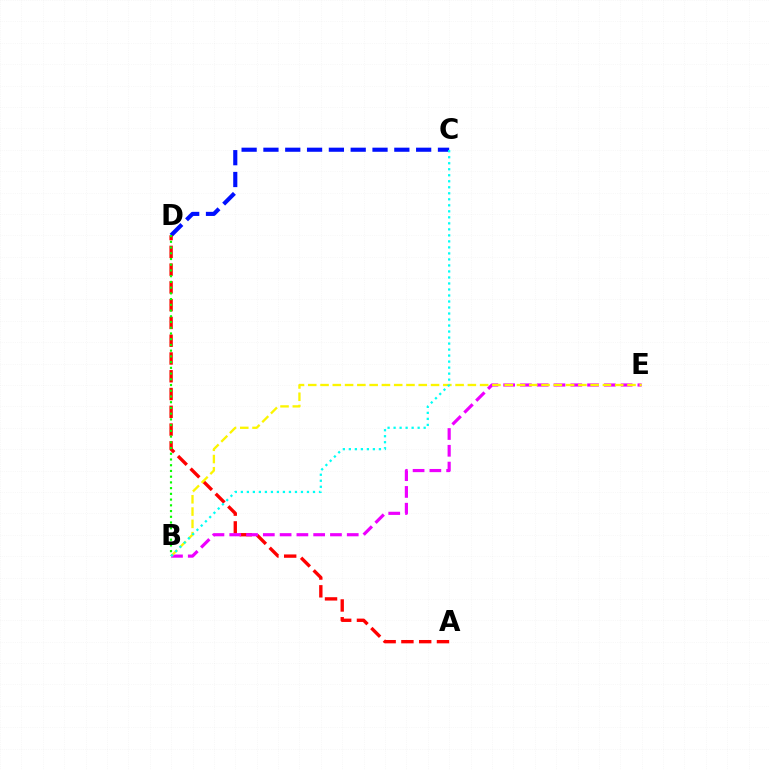{('C', 'D'): [{'color': '#0010ff', 'line_style': 'dashed', 'thickness': 2.96}], ('A', 'D'): [{'color': '#ff0000', 'line_style': 'dashed', 'thickness': 2.41}], ('B', 'E'): [{'color': '#ee00ff', 'line_style': 'dashed', 'thickness': 2.28}, {'color': '#fcf500', 'line_style': 'dashed', 'thickness': 1.67}], ('B', 'D'): [{'color': '#08ff00', 'line_style': 'dotted', 'thickness': 1.56}], ('B', 'C'): [{'color': '#00fff6', 'line_style': 'dotted', 'thickness': 1.63}]}